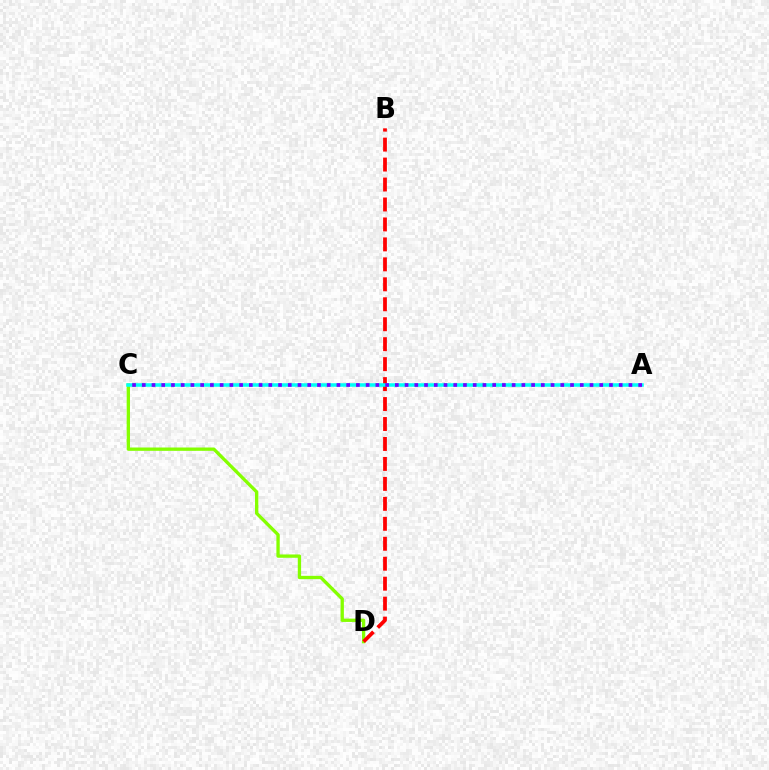{('C', 'D'): [{'color': '#84ff00', 'line_style': 'solid', 'thickness': 2.39}], ('B', 'D'): [{'color': '#ff0000', 'line_style': 'dashed', 'thickness': 2.71}], ('A', 'C'): [{'color': '#00fff6', 'line_style': 'solid', 'thickness': 2.54}, {'color': '#7200ff', 'line_style': 'dotted', 'thickness': 2.64}]}